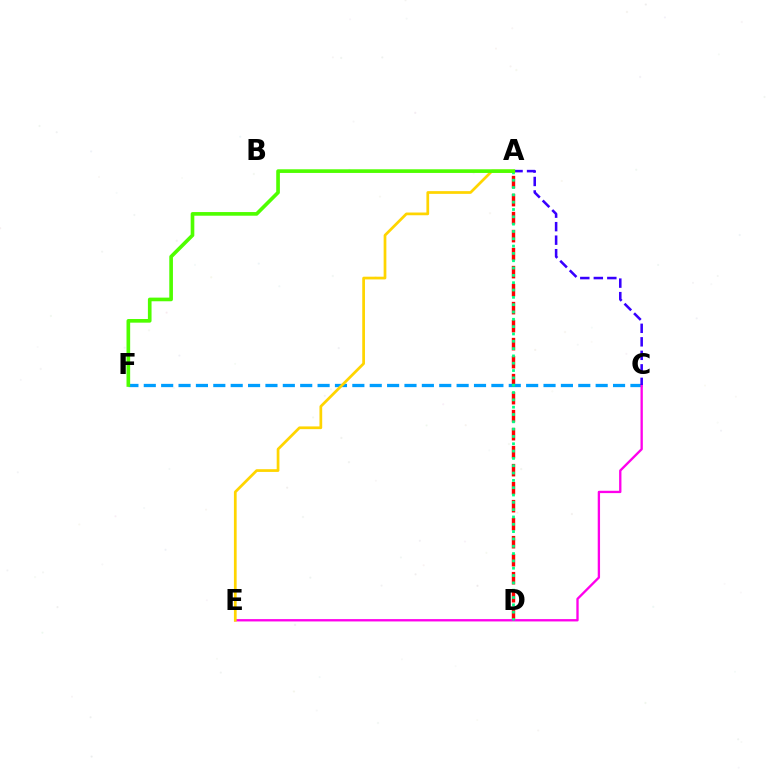{('A', 'D'): [{'color': '#ff0000', 'line_style': 'dashed', 'thickness': 2.45}, {'color': '#00ff86', 'line_style': 'dotted', 'thickness': 1.99}], ('C', 'F'): [{'color': '#009eff', 'line_style': 'dashed', 'thickness': 2.36}], ('C', 'E'): [{'color': '#ff00ed', 'line_style': 'solid', 'thickness': 1.68}], ('A', 'C'): [{'color': '#3700ff', 'line_style': 'dashed', 'thickness': 1.84}], ('A', 'E'): [{'color': '#ffd500', 'line_style': 'solid', 'thickness': 1.97}], ('A', 'F'): [{'color': '#4fff00', 'line_style': 'solid', 'thickness': 2.63}]}